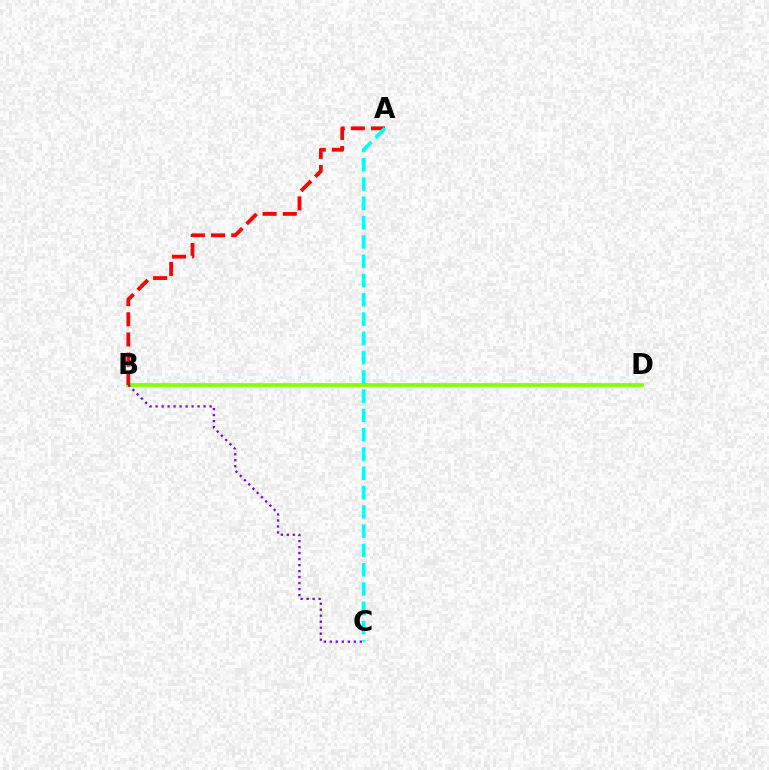{('B', 'D'): [{'color': '#84ff00', 'line_style': 'solid', 'thickness': 2.68}], ('A', 'B'): [{'color': '#ff0000', 'line_style': 'dashed', 'thickness': 2.74}], ('B', 'C'): [{'color': '#7200ff', 'line_style': 'dotted', 'thickness': 1.63}], ('A', 'C'): [{'color': '#00fff6', 'line_style': 'dashed', 'thickness': 2.62}]}